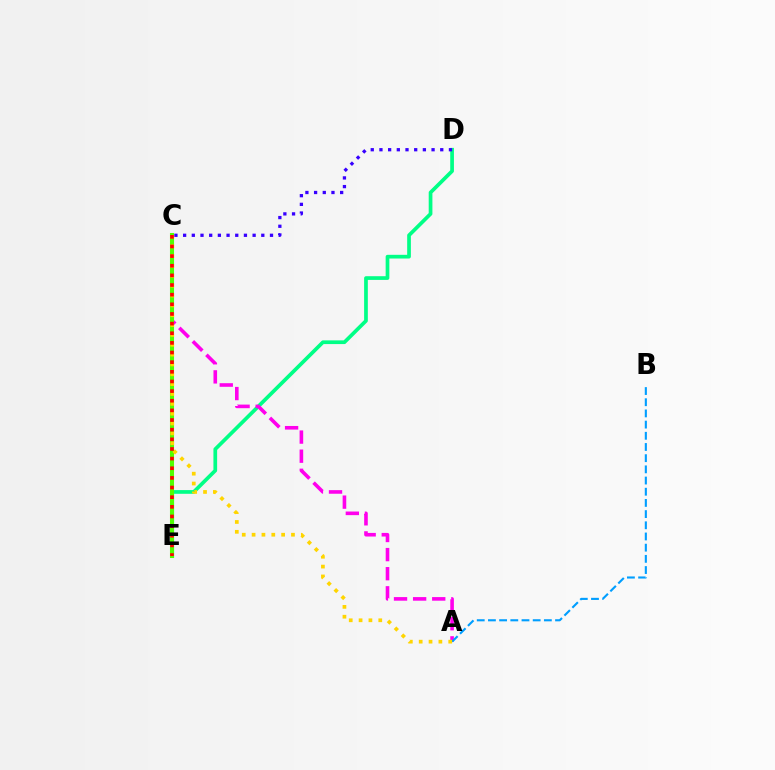{('D', 'E'): [{'color': '#00ff86', 'line_style': 'solid', 'thickness': 2.67}], ('A', 'C'): [{'color': '#ff00ed', 'line_style': 'dashed', 'thickness': 2.6}, {'color': '#ffd500', 'line_style': 'dotted', 'thickness': 2.68}], ('C', 'E'): [{'color': '#4fff00', 'line_style': 'solid', 'thickness': 2.93}, {'color': '#ff0000', 'line_style': 'dotted', 'thickness': 2.62}], ('A', 'B'): [{'color': '#009eff', 'line_style': 'dashed', 'thickness': 1.52}], ('C', 'D'): [{'color': '#3700ff', 'line_style': 'dotted', 'thickness': 2.36}]}